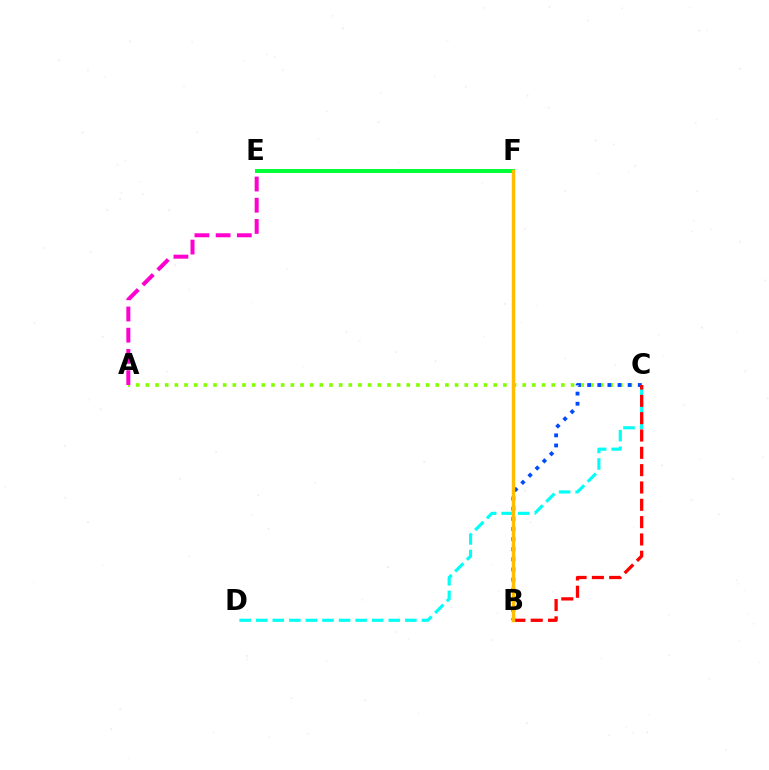{('A', 'C'): [{'color': '#84ff00', 'line_style': 'dotted', 'thickness': 2.63}], ('A', 'E'): [{'color': '#ff00cf', 'line_style': 'dashed', 'thickness': 2.88}], ('C', 'D'): [{'color': '#00fff6', 'line_style': 'dashed', 'thickness': 2.25}], ('B', 'C'): [{'color': '#004bff', 'line_style': 'dotted', 'thickness': 2.75}, {'color': '#ff0000', 'line_style': 'dashed', 'thickness': 2.35}], ('E', 'F'): [{'color': '#7200ff', 'line_style': 'dotted', 'thickness': 1.65}, {'color': '#00ff39', 'line_style': 'solid', 'thickness': 2.86}], ('B', 'F'): [{'color': '#ffbd00', 'line_style': 'solid', 'thickness': 2.49}]}